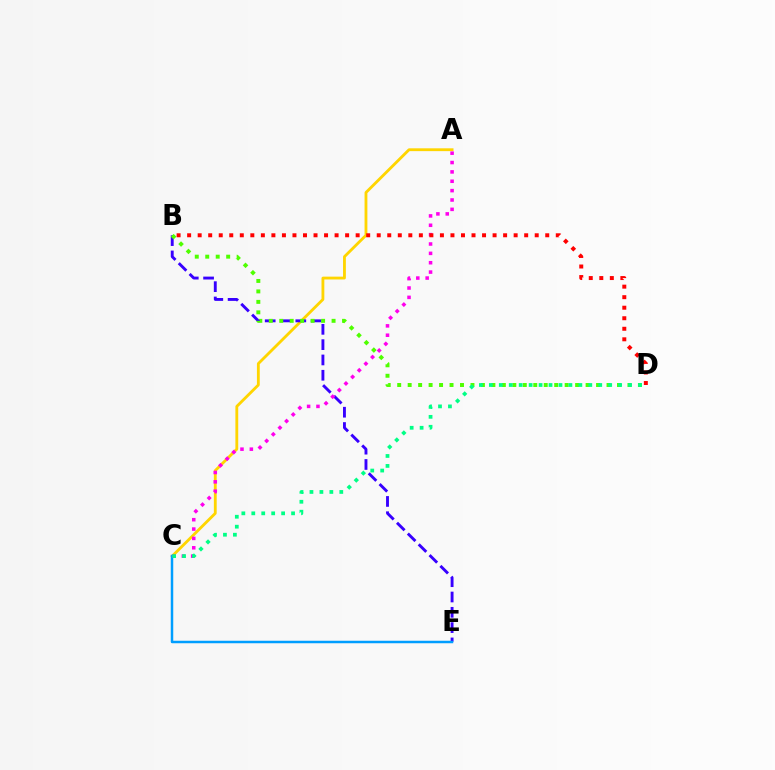{('A', 'C'): [{'color': '#ffd500', 'line_style': 'solid', 'thickness': 2.04}, {'color': '#ff00ed', 'line_style': 'dotted', 'thickness': 2.54}], ('B', 'E'): [{'color': '#3700ff', 'line_style': 'dashed', 'thickness': 2.08}], ('C', 'E'): [{'color': '#009eff', 'line_style': 'solid', 'thickness': 1.8}], ('B', 'D'): [{'color': '#4fff00', 'line_style': 'dotted', 'thickness': 2.84}, {'color': '#ff0000', 'line_style': 'dotted', 'thickness': 2.86}], ('C', 'D'): [{'color': '#00ff86', 'line_style': 'dotted', 'thickness': 2.7}]}